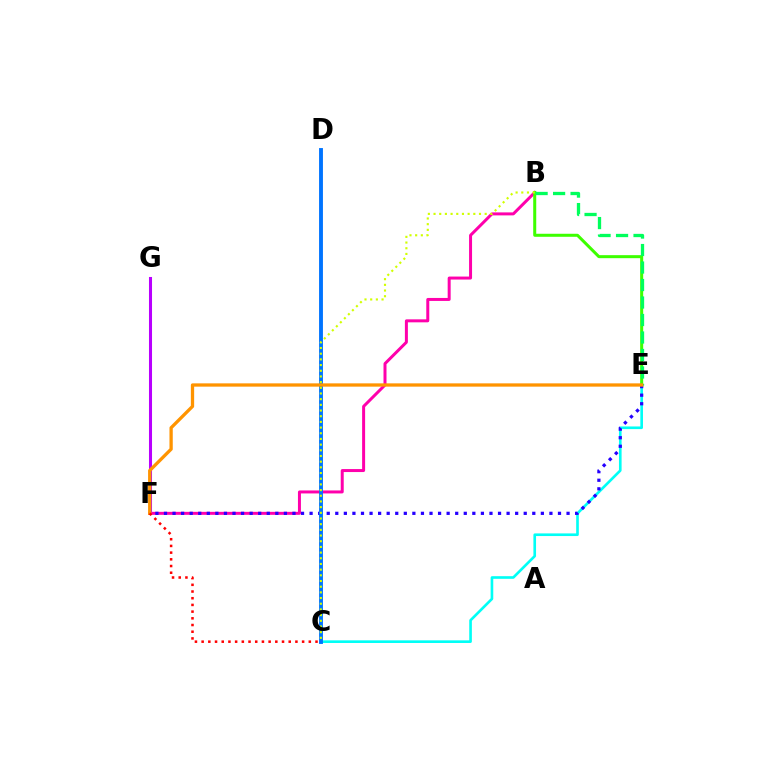{('C', 'E'): [{'color': '#00fff6', 'line_style': 'solid', 'thickness': 1.9}], ('F', 'G'): [{'color': '#b900ff', 'line_style': 'solid', 'thickness': 2.19}], ('B', 'F'): [{'color': '#ff00ac', 'line_style': 'solid', 'thickness': 2.15}], ('B', 'E'): [{'color': '#3dff00', 'line_style': 'solid', 'thickness': 2.18}, {'color': '#00ff5c', 'line_style': 'dashed', 'thickness': 2.38}], ('E', 'F'): [{'color': '#2500ff', 'line_style': 'dotted', 'thickness': 2.33}, {'color': '#ff9400', 'line_style': 'solid', 'thickness': 2.37}], ('C', 'D'): [{'color': '#0074ff', 'line_style': 'solid', 'thickness': 2.79}], ('B', 'C'): [{'color': '#d1ff00', 'line_style': 'dotted', 'thickness': 1.54}], ('C', 'F'): [{'color': '#ff0000', 'line_style': 'dotted', 'thickness': 1.82}]}